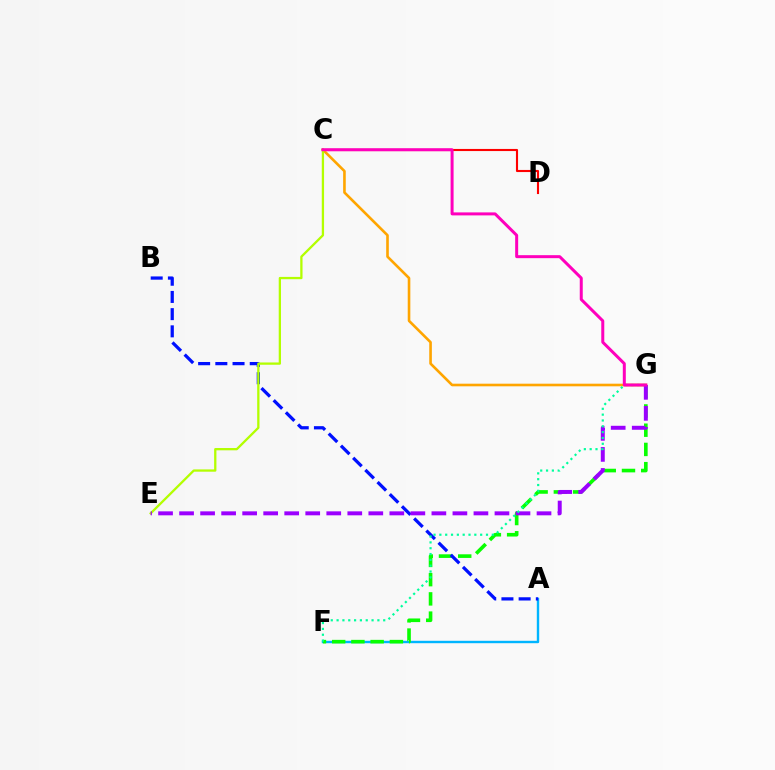{('A', 'F'): [{'color': '#00b5ff', 'line_style': 'solid', 'thickness': 1.73}], ('F', 'G'): [{'color': '#08ff00', 'line_style': 'dashed', 'thickness': 2.61}, {'color': '#00ff9d', 'line_style': 'dotted', 'thickness': 1.58}], ('A', 'B'): [{'color': '#0010ff', 'line_style': 'dashed', 'thickness': 2.34}], ('C', 'D'): [{'color': '#ff0000', 'line_style': 'solid', 'thickness': 1.52}], ('C', 'G'): [{'color': '#ffa500', 'line_style': 'solid', 'thickness': 1.89}, {'color': '#ff00bd', 'line_style': 'solid', 'thickness': 2.16}], ('C', 'E'): [{'color': '#b3ff00', 'line_style': 'solid', 'thickness': 1.65}], ('E', 'G'): [{'color': '#9b00ff', 'line_style': 'dashed', 'thickness': 2.86}]}